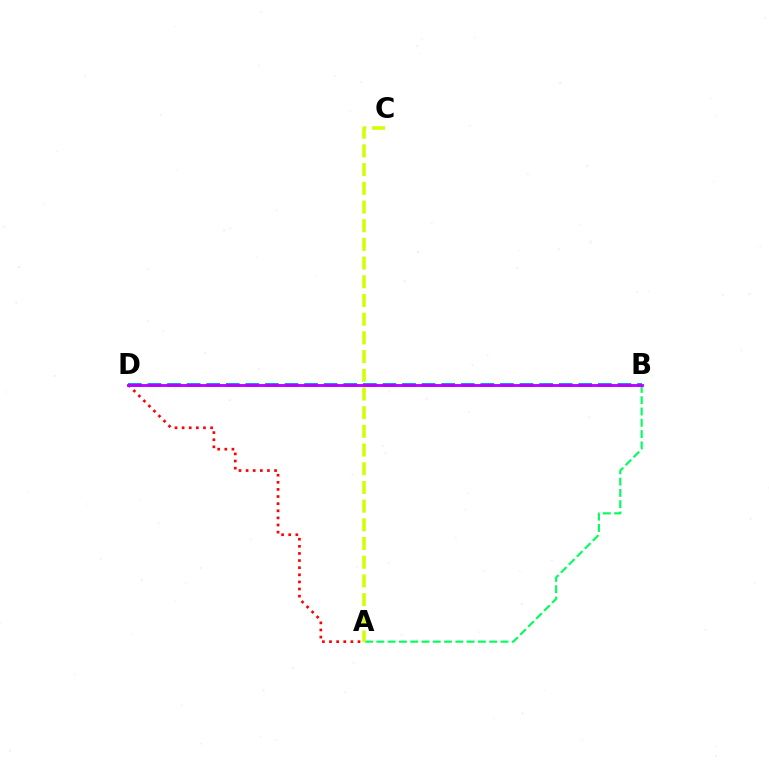{('A', 'D'): [{'color': '#ff0000', 'line_style': 'dotted', 'thickness': 1.93}], ('A', 'B'): [{'color': '#00ff5c', 'line_style': 'dashed', 'thickness': 1.53}], ('B', 'D'): [{'color': '#0074ff', 'line_style': 'dashed', 'thickness': 2.66}, {'color': '#b900ff', 'line_style': 'solid', 'thickness': 2.04}], ('A', 'C'): [{'color': '#d1ff00', 'line_style': 'dashed', 'thickness': 2.54}]}